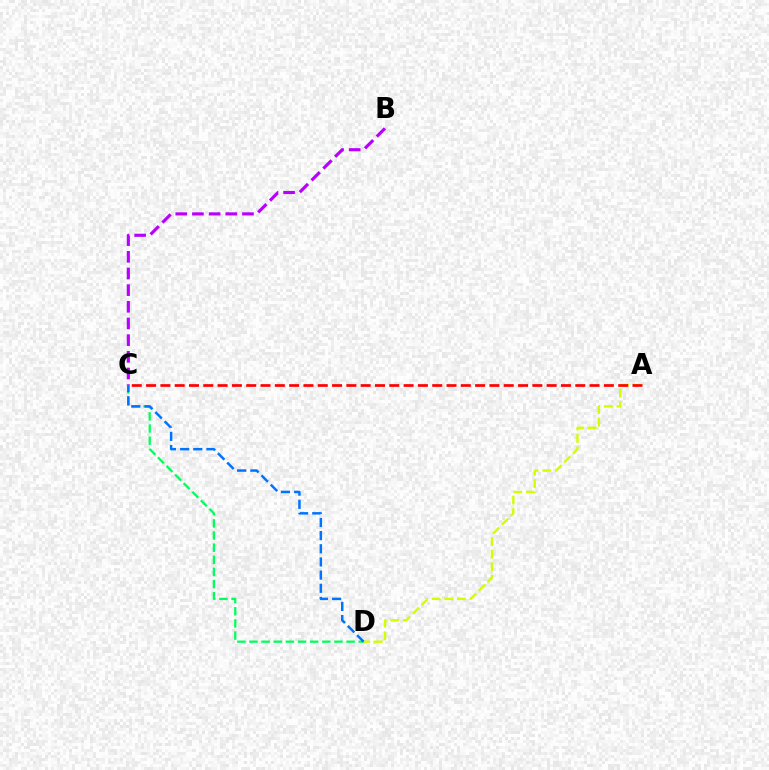{('A', 'D'): [{'color': '#d1ff00', 'line_style': 'dashed', 'thickness': 1.71}], ('A', 'C'): [{'color': '#ff0000', 'line_style': 'dashed', 'thickness': 1.94}], ('C', 'D'): [{'color': '#00ff5c', 'line_style': 'dashed', 'thickness': 1.65}, {'color': '#0074ff', 'line_style': 'dashed', 'thickness': 1.79}], ('B', 'C'): [{'color': '#b900ff', 'line_style': 'dashed', 'thickness': 2.26}]}